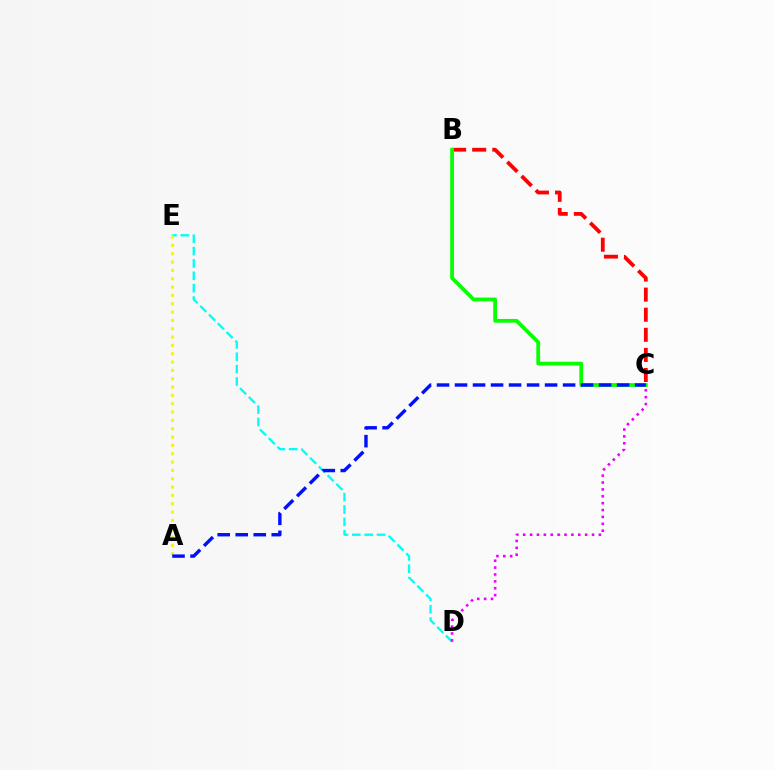{('D', 'E'): [{'color': '#00fff6', 'line_style': 'dashed', 'thickness': 1.68}], ('B', 'C'): [{'color': '#ff0000', 'line_style': 'dashed', 'thickness': 2.73}, {'color': '#08ff00', 'line_style': 'solid', 'thickness': 2.7}], ('A', 'E'): [{'color': '#fcf500', 'line_style': 'dotted', 'thickness': 2.26}], ('C', 'D'): [{'color': '#ee00ff', 'line_style': 'dotted', 'thickness': 1.87}], ('A', 'C'): [{'color': '#0010ff', 'line_style': 'dashed', 'thickness': 2.45}]}